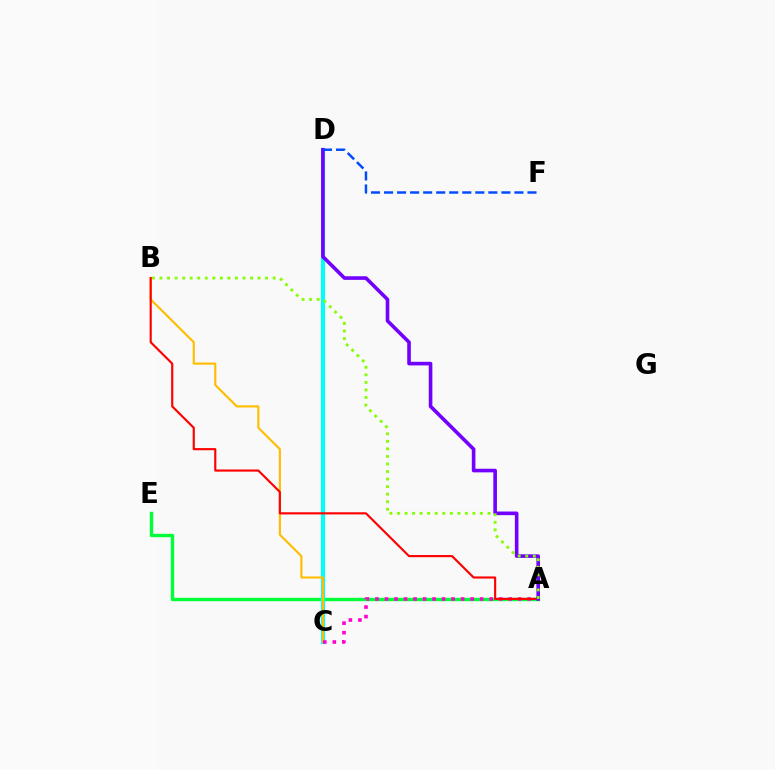{('A', 'E'): [{'color': '#00ff39', 'line_style': 'solid', 'thickness': 2.43}], ('C', 'D'): [{'color': '#00fff6', 'line_style': 'solid', 'thickness': 2.98}], ('B', 'C'): [{'color': '#ffbd00', 'line_style': 'solid', 'thickness': 1.53}], ('A', 'C'): [{'color': '#ff00cf', 'line_style': 'dotted', 'thickness': 2.59}], ('A', 'B'): [{'color': '#ff0000', 'line_style': 'solid', 'thickness': 1.54}, {'color': '#84ff00', 'line_style': 'dotted', 'thickness': 2.05}], ('A', 'D'): [{'color': '#7200ff', 'line_style': 'solid', 'thickness': 2.6}], ('D', 'F'): [{'color': '#004bff', 'line_style': 'dashed', 'thickness': 1.77}]}